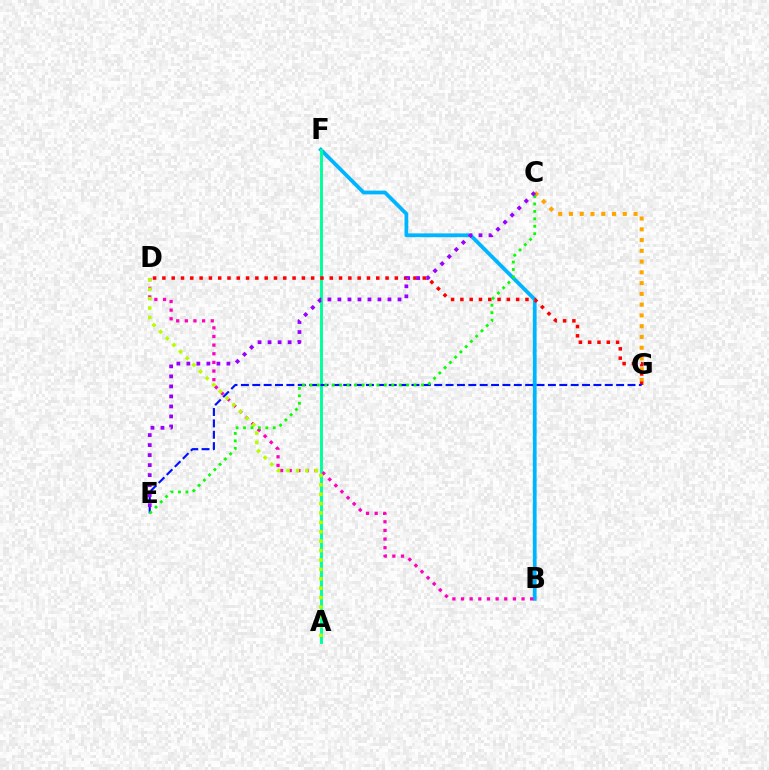{('B', 'F'): [{'color': '#00b5ff', 'line_style': 'solid', 'thickness': 2.72}], ('A', 'F'): [{'color': '#00ff9d', 'line_style': 'solid', 'thickness': 2.1}], ('B', 'D'): [{'color': '#ff00bd', 'line_style': 'dotted', 'thickness': 2.35}], ('C', 'G'): [{'color': '#ffa500', 'line_style': 'dotted', 'thickness': 2.93}], ('A', 'D'): [{'color': '#b3ff00', 'line_style': 'dotted', 'thickness': 2.55}], ('D', 'G'): [{'color': '#ff0000', 'line_style': 'dotted', 'thickness': 2.53}], ('E', 'G'): [{'color': '#0010ff', 'line_style': 'dashed', 'thickness': 1.54}], ('C', 'E'): [{'color': '#08ff00', 'line_style': 'dotted', 'thickness': 2.02}, {'color': '#9b00ff', 'line_style': 'dotted', 'thickness': 2.72}]}